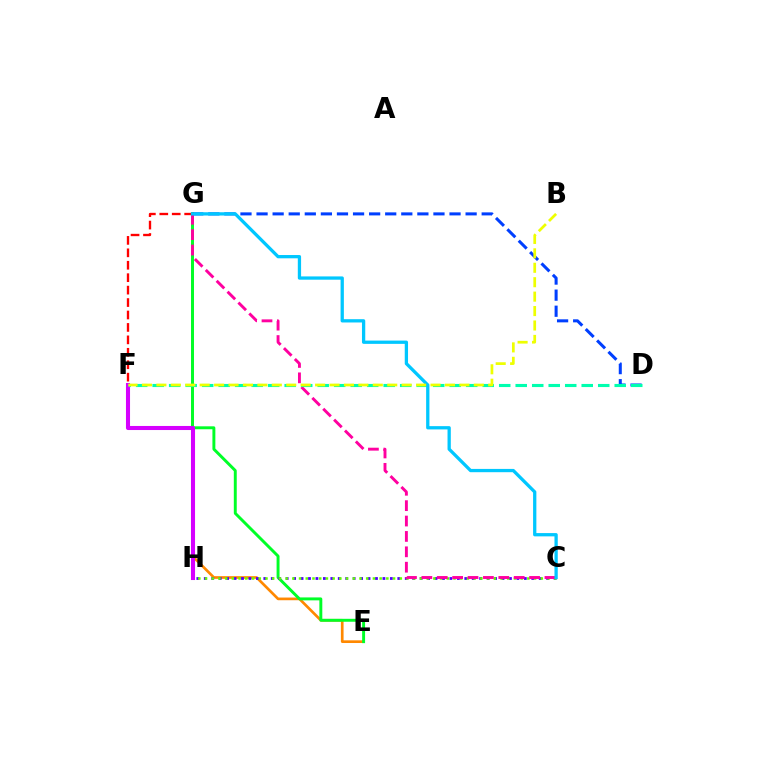{('E', 'G'): [{'color': '#ff8800', 'line_style': 'solid', 'thickness': 1.93}, {'color': '#00ff27', 'line_style': 'solid', 'thickness': 2.11}], ('D', 'G'): [{'color': '#003fff', 'line_style': 'dashed', 'thickness': 2.18}], ('C', 'H'): [{'color': '#4f00ff', 'line_style': 'dotted', 'thickness': 2.02}, {'color': '#66ff00', 'line_style': 'dotted', 'thickness': 1.82}], ('F', 'G'): [{'color': '#ff0000', 'line_style': 'dashed', 'thickness': 1.69}], ('C', 'G'): [{'color': '#ff00a0', 'line_style': 'dashed', 'thickness': 2.09}, {'color': '#00c7ff', 'line_style': 'solid', 'thickness': 2.36}], ('F', 'H'): [{'color': '#d600ff', 'line_style': 'solid', 'thickness': 2.93}], ('D', 'F'): [{'color': '#00ffaf', 'line_style': 'dashed', 'thickness': 2.24}], ('B', 'F'): [{'color': '#eeff00', 'line_style': 'dashed', 'thickness': 1.96}]}